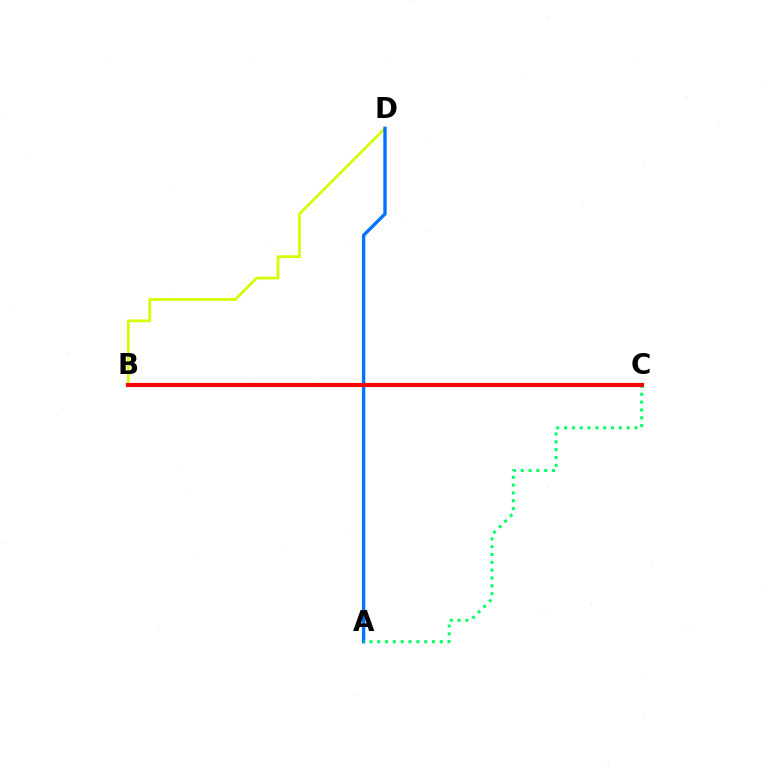{('B', 'D'): [{'color': '#d1ff00', 'line_style': 'solid', 'thickness': 1.96}], ('A', 'D'): [{'color': '#0074ff', 'line_style': 'solid', 'thickness': 2.43}], ('B', 'C'): [{'color': '#b900ff', 'line_style': 'dashed', 'thickness': 2.53}, {'color': '#ff0000', 'line_style': 'solid', 'thickness': 2.98}], ('A', 'C'): [{'color': '#00ff5c', 'line_style': 'dotted', 'thickness': 2.13}]}